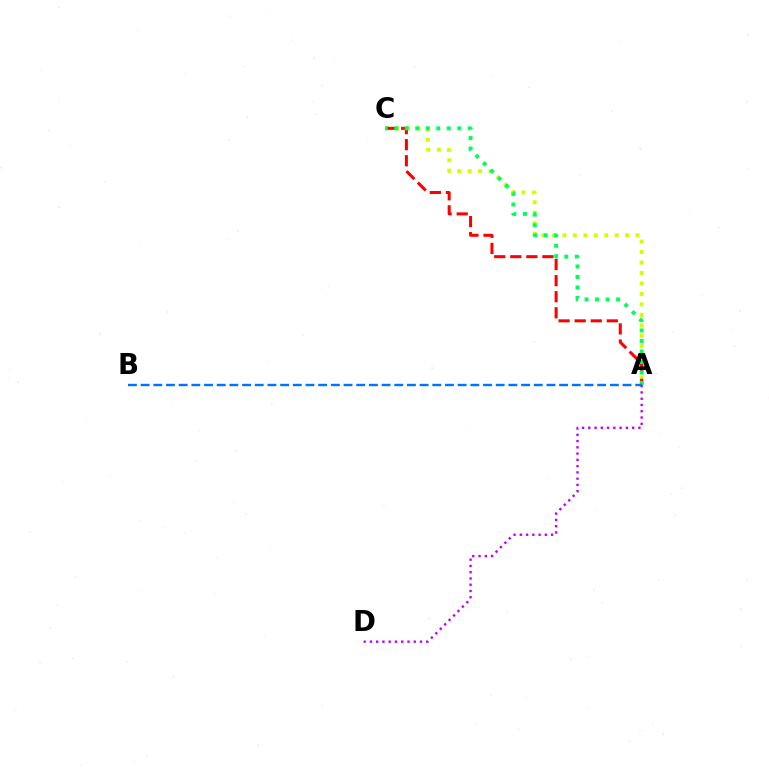{('A', 'C'): [{'color': '#d1ff00', 'line_style': 'dotted', 'thickness': 2.84}, {'color': '#ff0000', 'line_style': 'dashed', 'thickness': 2.18}, {'color': '#00ff5c', 'line_style': 'dotted', 'thickness': 2.86}], ('A', 'B'): [{'color': '#0074ff', 'line_style': 'dashed', 'thickness': 1.72}], ('A', 'D'): [{'color': '#b900ff', 'line_style': 'dotted', 'thickness': 1.7}]}